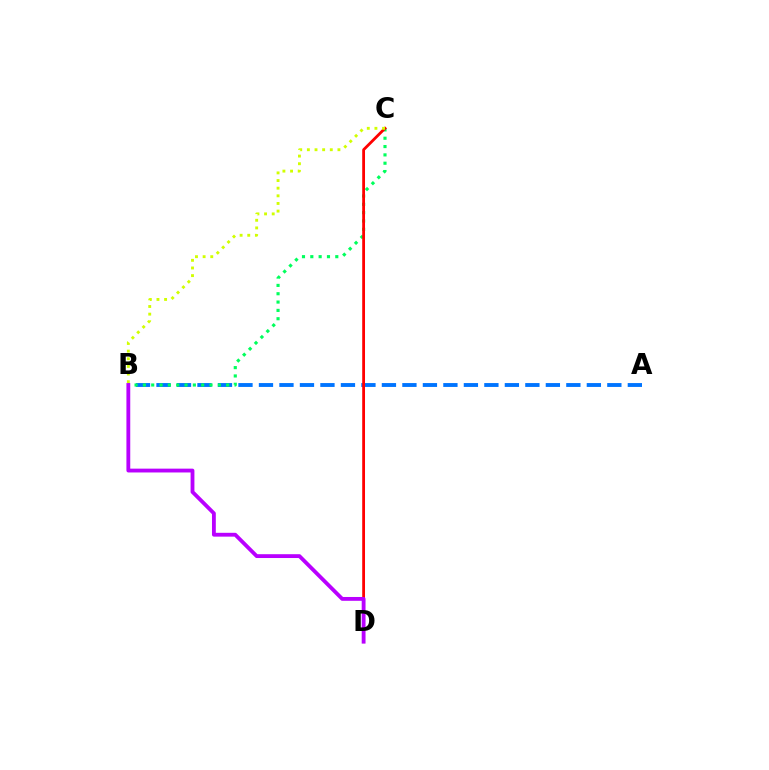{('A', 'B'): [{'color': '#0074ff', 'line_style': 'dashed', 'thickness': 2.78}], ('B', 'C'): [{'color': '#00ff5c', 'line_style': 'dotted', 'thickness': 2.26}, {'color': '#d1ff00', 'line_style': 'dotted', 'thickness': 2.08}], ('C', 'D'): [{'color': '#ff0000', 'line_style': 'solid', 'thickness': 2.02}], ('B', 'D'): [{'color': '#b900ff', 'line_style': 'solid', 'thickness': 2.76}]}